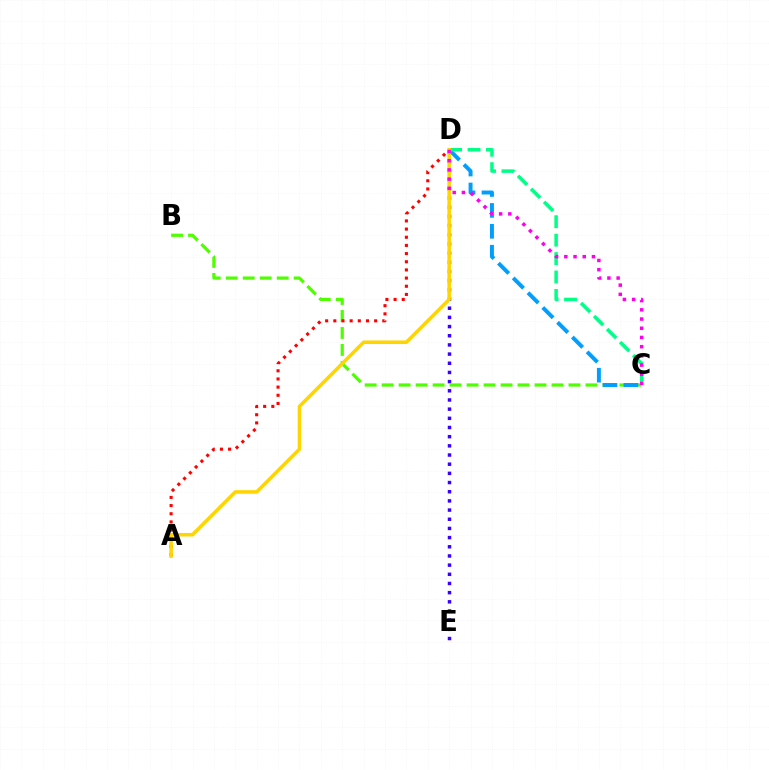{('D', 'E'): [{'color': '#3700ff', 'line_style': 'dotted', 'thickness': 2.49}], ('B', 'C'): [{'color': '#4fff00', 'line_style': 'dashed', 'thickness': 2.31}], ('C', 'D'): [{'color': '#009eff', 'line_style': 'dashed', 'thickness': 2.84}, {'color': '#00ff86', 'line_style': 'dashed', 'thickness': 2.5}, {'color': '#ff00ed', 'line_style': 'dotted', 'thickness': 2.5}], ('A', 'D'): [{'color': '#ff0000', 'line_style': 'dotted', 'thickness': 2.22}, {'color': '#ffd500', 'line_style': 'solid', 'thickness': 2.55}]}